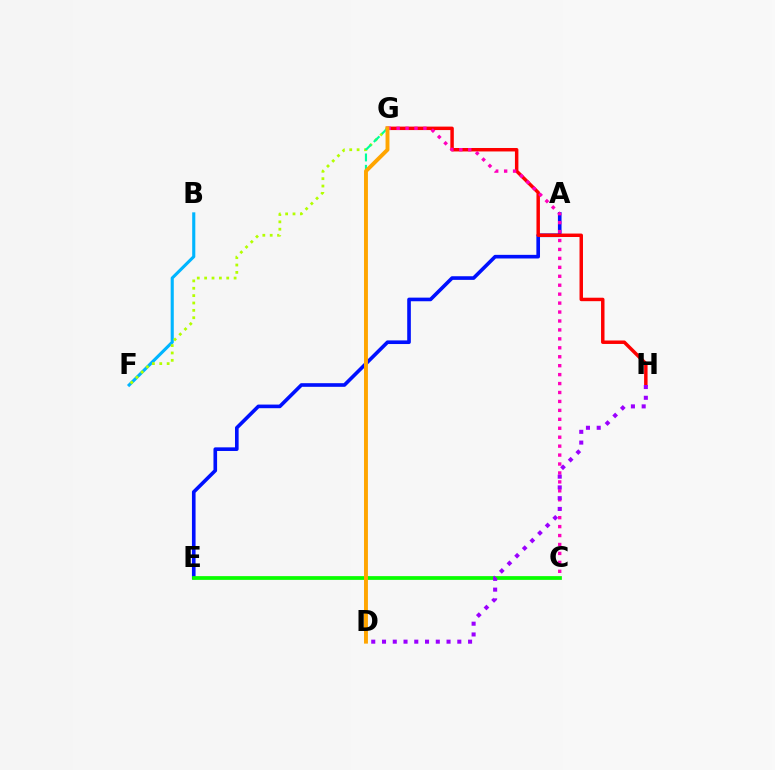{('A', 'E'): [{'color': '#0010ff', 'line_style': 'solid', 'thickness': 2.61}], ('G', 'H'): [{'color': '#ff0000', 'line_style': 'solid', 'thickness': 2.49}], ('C', 'G'): [{'color': '#ff00bd', 'line_style': 'dotted', 'thickness': 2.43}], ('B', 'F'): [{'color': '#00b5ff', 'line_style': 'solid', 'thickness': 2.24}], ('F', 'G'): [{'color': '#b3ff00', 'line_style': 'dotted', 'thickness': 2.0}], ('D', 'G'): [{'color': '#00ff9d', 'line_style': 'dashed', 'thickness': 1.54}, {'color': '#ffa500', 'line_style': 'solid', 'thickness': 2.81}], ('C', 'E'): [{'color': '#08ff00', 'line_style': 'solid', 'thickness': 2.69}], ('D', 'H'): [{'color': '#9b00ff', 'line_style': 'dotted', 'thickness': 2.92}]}